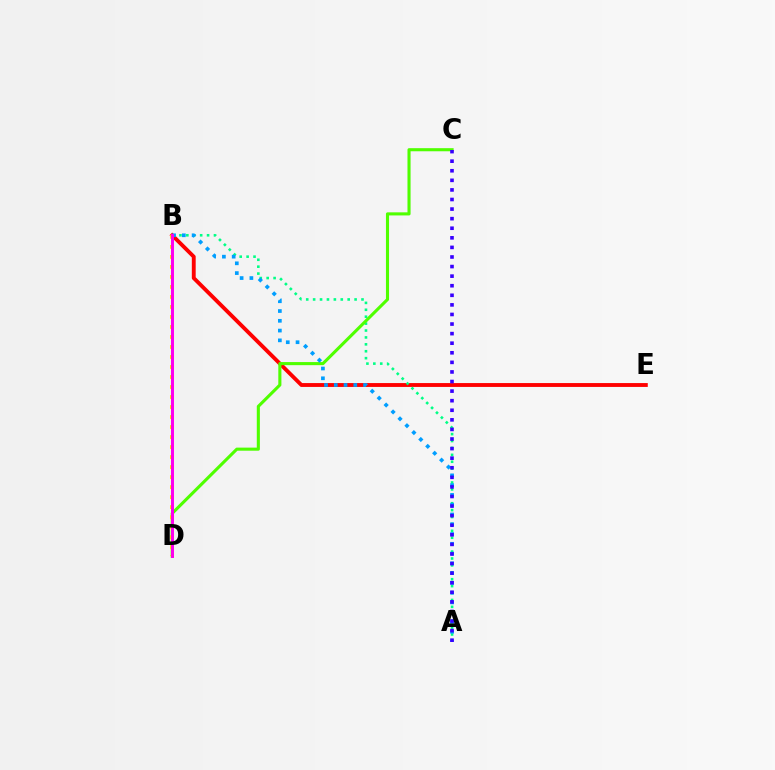{('B', 'E'): [{'color': '#ff0000', 'line_style': 'solid', 'thickness': 2.79}], ('A', 'B'): [{'color': '#00ff86', 'line_style': 'dotted', 'thickness': 1.88}, {'color': '#009eff', 'line_style': 'dotted', 'thickness': 2.66}], ('C', 'D'): [{'color': '#4fff00', 'line_style': 'solid', 'thickness': 2.23}], ('B', 'D'): [{'color': '#ffd500', 'line_style': 'dotted', 'thickness': 2.72}, {'color': '#ff00ed', 'line_style': 'solid', 'thickness': 2.13}], ('A', 'C'): [{'color': '#3700ff', 'line_style': 'dotted', 'thickness': 2.6}]}